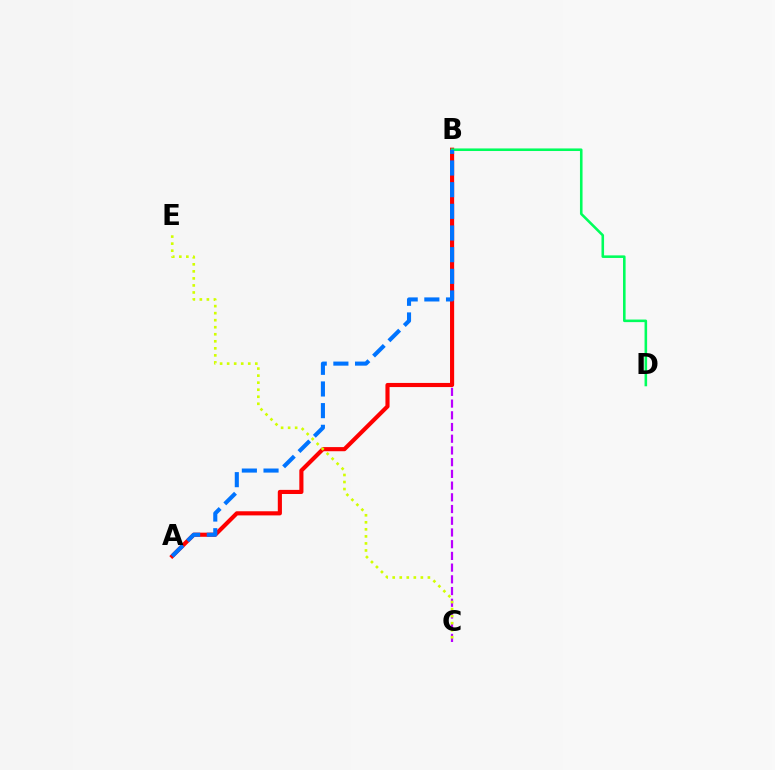{('B', 'C'): [{'color': '#b900ff', 'line_style': 'dashed', 'thickness': 1.59}], ('A', 'B'): [{'color': '#ff0000', 'line_style': 'solid', 'thickness': 2.97}, {'color': '#0074ff', 'line_style': 'dashed', 'thickness': 2.94}], ('C', 'E'): [{'color': '#d1ff00', 'line_style': 'dotted', 'thickness': 1.91}], ('B', 'D'): [{'color': '#00ff5c', 'line_style': 'solid', 'thickness': 1.85}]}